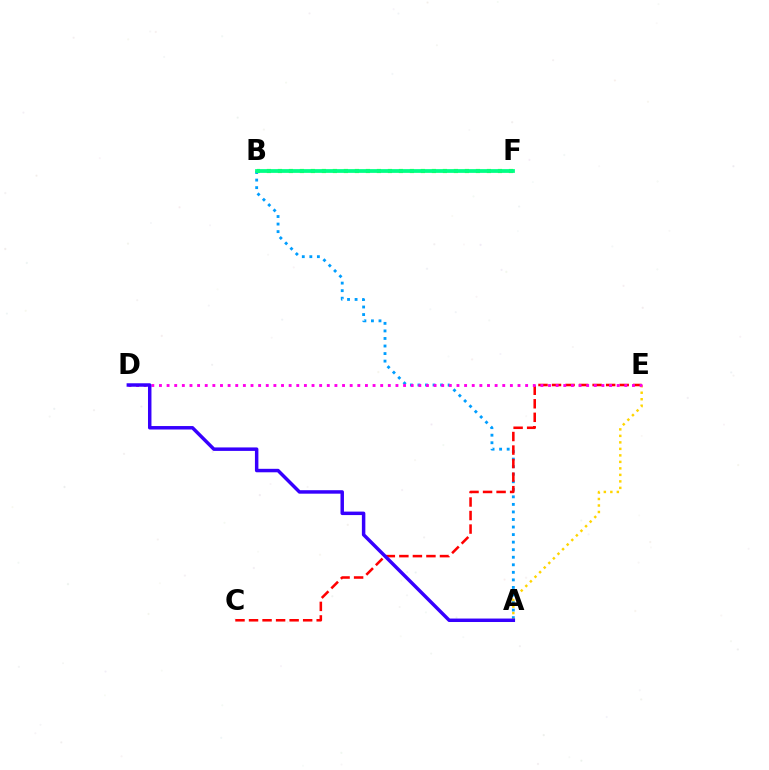{('A', 'B'): [{'color': '#009eff', 'line_style': 'dotted', 'thickness': 2.05}], ('C', 'E'): [{'color': '#ff0000', 'line_style': 'dashed', 'thickness': 1.84}], ('A', 'E'): [{'color': '#ffd500', 'line_style': 'dotted', 'thickness': 1.77}], ('D', 'E'): [{'color': '#ff00ed', 'line_style': 'dotted', 'thickness': 2.07}], ('A', 'D'): [{'color': '#3700ff', 'line_style': 'solid', 'thickness': 2.5}], ('B', 'F'): [{'color': '#4fff00', 'line_style': 'dotted', 'thickness': 2.99}, {'color': '#00ff86', 'line_style': 'solid', 'thickness': 2.71}]}